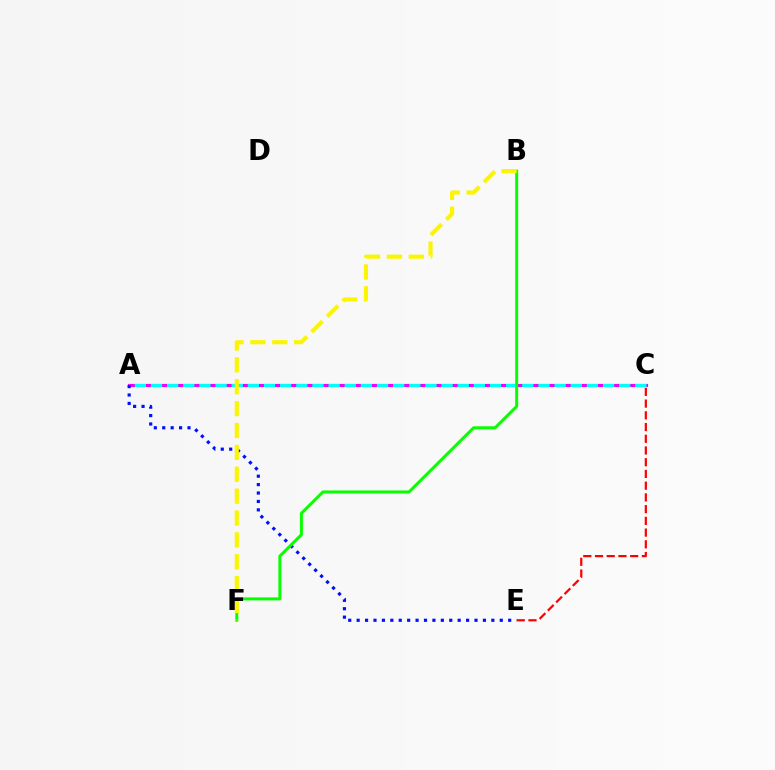{('A', 'C'): [{'color': '#ee00ff', 'line_style': 'solid', 'thickness': 2.28}, {'color': '#00fff6', 'line_style': 'dashed', 'thickness': 2.19}], ('A', 'E'): [{'color': '#0010ff', 'line_style': 'dotted', 'thickness': 2.29}], ('B', 'F'): [{'color': '#08ff00', 'line_style': 'solid', 'thickness': 2.16}, {'color': '#fcf500', 'line_style': 'dashed', 'thickness': 2.97}], ('C', 'E'): [{'color': '#ff0000', 'line_style': 'dashed', 'thickness': 1.59}]}